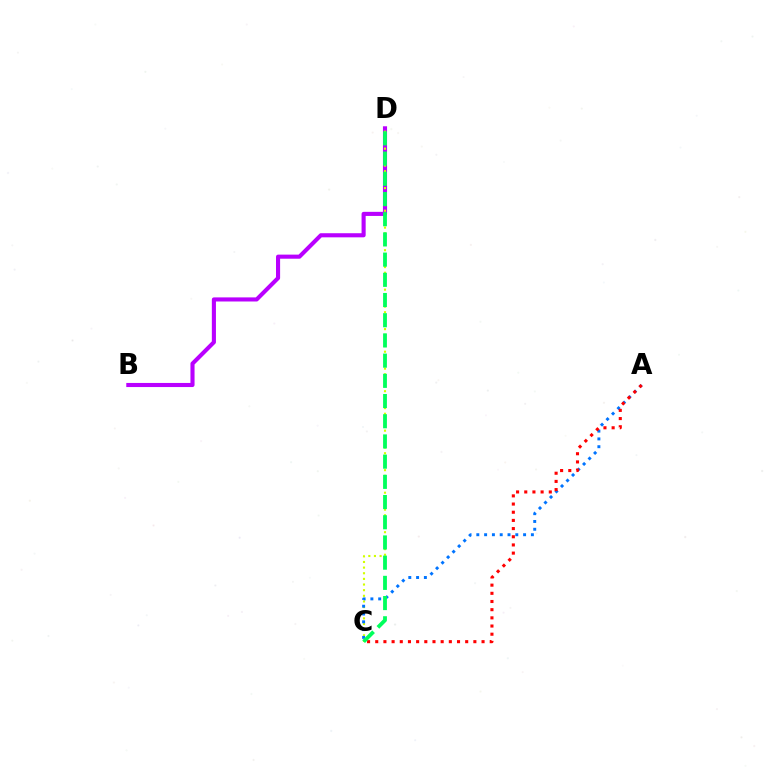{('B', 'D'): [{'color': '#b900ff', 'line_style': 'solid', 'thickness': 2.95}], ('C', 'D'): [{'color': '#d1ff00', 'line_style': 'dotted', 'thickness': 1.53}, {'color': '#00ff5c', 'line_style': 'dashed', 'thickness': 2.74}], ('A', 'C'): [{'color': '#0074ff', 'line_style': 'dotted', 'thickness': 2.12}, {'color': '#ff0000', 'line_style': 'dotted', 'thickness': 2.22}]}